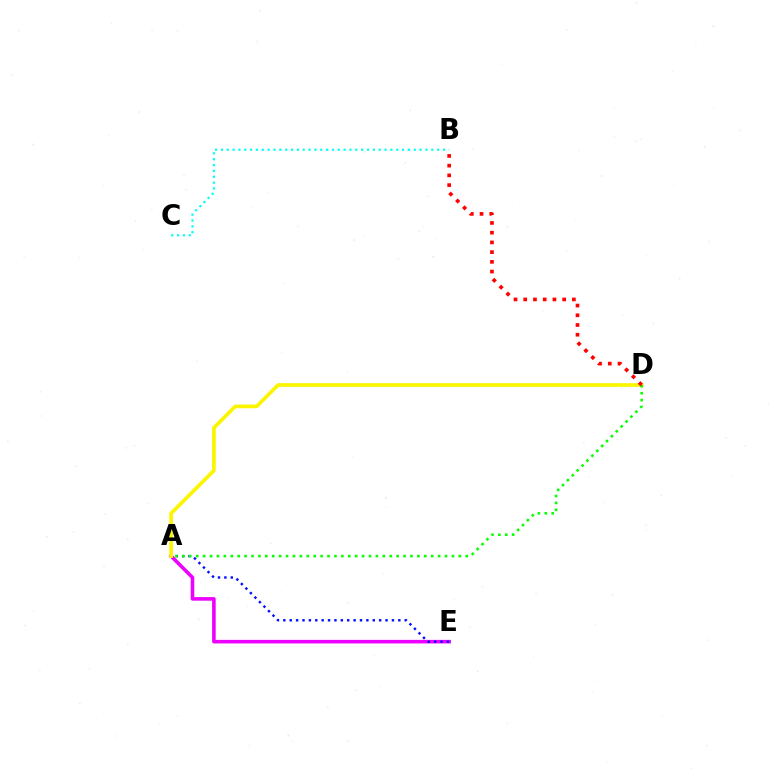{('A', 'E'): [{'color': '#ee00ff', 'line_style': 'solid', 'thickness': 2.57}, {'color': '#0010ff', 'line_style': 'dotted', 'thickness': 1.74}], ('A', 'D'): [{'color': '#fcf500', 'line_style': 'solid', 'thickness': 2.65}, {'color': '#08ff00', 'line_style': 'dotted', 'thickness': 1.88}], ('B', 'C'): [{'color': '#00fff6', 'line_style': 'dotted', 'thickness': 1.59}], ('B', 'D'): [{'color': '#ff0000', 'line_style': 'dotted', 'thickness': 2.64}]}